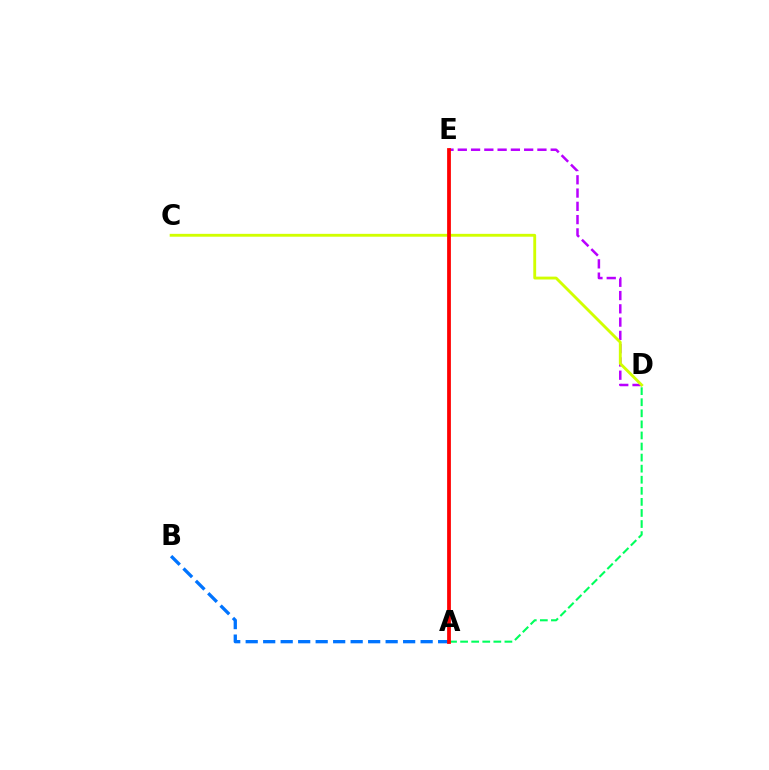{('D', 'E'): [{'color': '#b900ff', 'line_style': 'dashed', 'thickness': 1.8}], ('A', 'B'): [{'color': '#0074ff', 'line_style': 'dashed', 'thickness': 2.38}], ('C', 'D'): [{'color': '#d1ff00', 'line_style': 'solid', 'thickness': 2.06}], ('A', 'D'): [{'color': '#00ff5c', 'line_style': 'dashed', 'thickness': 1.5}], ('A', 'E'): [{'color': '#ff0000', 'line_style': 'solid', 'thickness': 2.71}]}